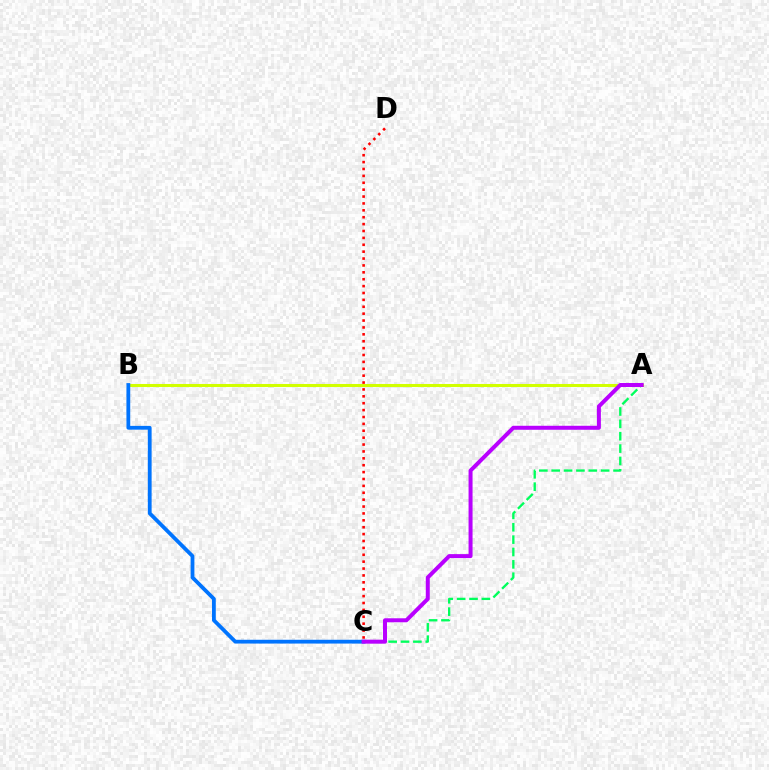{('A', 'B'): [{'color': '#d1ff00', 'line_style': 'solid', 'thickness': 2.19}], ('A', 'C'): [{'color': '#00ff5c', 'line_style': 'dashed', 'thickness': 1.68}, {'color': '#b900ff', 'line_style': 'solid', 'thickness': 2.87}], ('B', 'C'): [{'color': '#0074ff', 'line_style': 'solid', 'thickness': 2.73}], ('C', 'D'): [{'color': '#ff0000', 'line_style': 'dotted', 'thickness': 1.87}]}